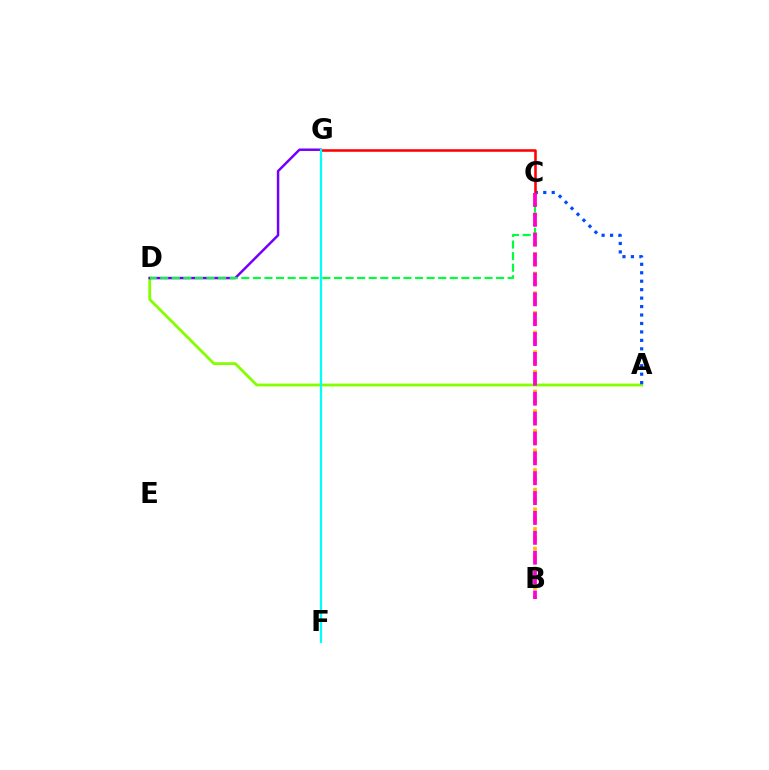{('B', 'C'): [{'color': '#ffbd00', 'line_style': 'dotted', 'thickness': 2.67}, {'color': '#ff00cf', 'line_style': 'dashed', 'thickness': 2.7}], ('A', 'D'): [{'color': '#84ff00', 'line_style': 'solid', 'thickness': 2.03}], ('D', 'G'): [{'color': '#7200ff', 'line_style': 'solid', 'thickness': 1.78}], ('C', 'D'): [{'color': '#00ff39', 'line_style': 'dashed', 'thickness': 1.57}], ('A', 'C'): [{'color': '#004bff', 'line_style': 'dotted', 'thickness': 2.3}], ('C', 'G'): [{'color': '#ff0000', 'line_style': 'solid', 'thickness': 1.84}], ('F', 'G'): [{'color': '#00fff6', 'line_style': 'solid', 'thickness': 1.6}]}